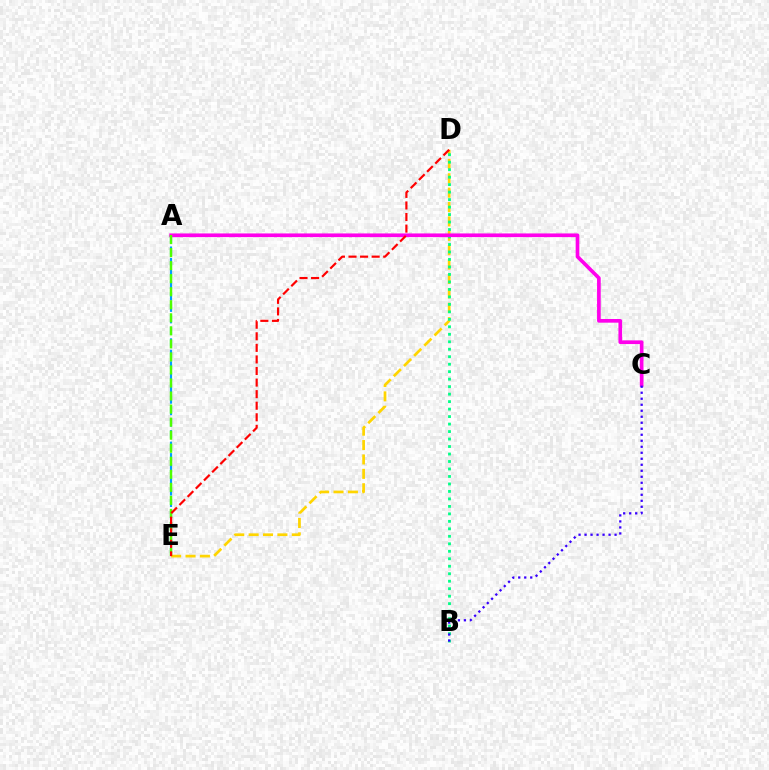{('D', 'E'): [{'color': '#ffd500', 'line_style': 'dashed', 'thickness': 1.96}, {'color': '#ff0000', 'line_style': 'dashed', 'thickness': 1.57}], ('B', 'D'): [{'color': '#00ff86', 'line_style': 'dotted', 'thickness': 2.03}], ('A', 'E'): [{'color': '#009eff', 'line_style': 'dashed', 'thickness': 1.56}, {'color': '#4fff00', 'line_style': 'dashed', 'thickness': 1.77}], ('A', 'C'): [{'color': '#ff00ed', 'line_style': 'solid', 'thickness': 2.64}], ('B', 'C'): [{'color': '#3700ff', 'line_style': 'dotted', 'thickness': 1.63}]}